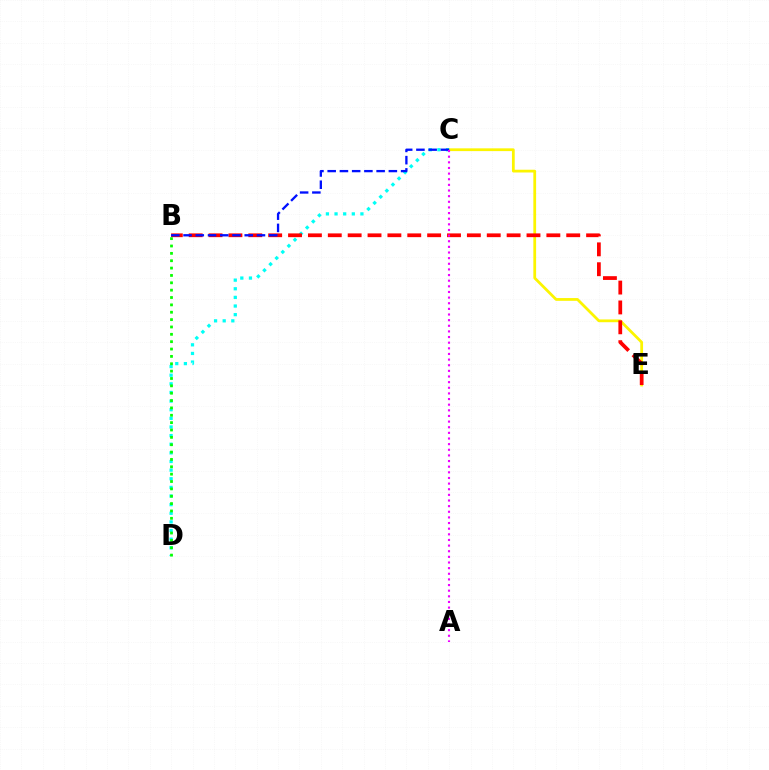{('C', 'E'): [{'color': '#fcf500', 'line_style': 'solid', 'thickness': 1.99}], ('C', 'D'): [{'color': '#00fff6', 'line_style': 'dotted', 'thickness': 2.34}], ('B', 'E'): [{'color': '#ff0000', 'line_style': 'dashed', 'thickness': 2.7}], ('B', 'C'): [{'color': '#0010ff', 'line_style': 'dashed', 'thickness': 1.66}], ('B', 'D'): [{'color': '#08ff00', 'line_style': 'dotted', 'thickness': 2.0}], ('A', 'C'): [{'color': '#ee00ff', 'line_style': 'dotted', 'thickness': 1.53}]}